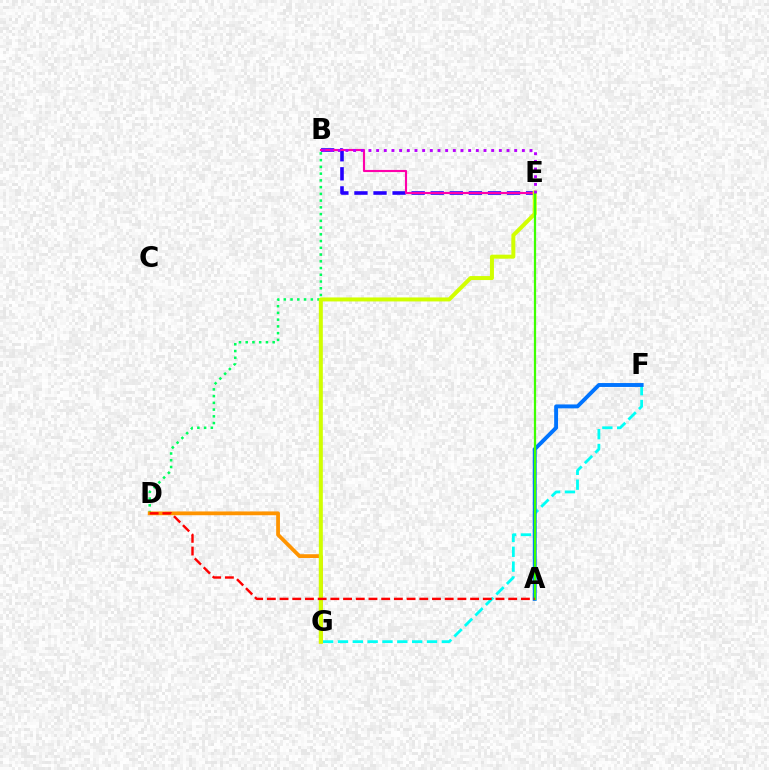{('B', 'E'): [{'color': '#2500ff', 'line_style': 'dashed', 'thickness': 2.59}, {'color': '#ff00ac', 'line_style': 'solid', 'thickness': 1.53}, {'color': '#b900ff', 'line_style': 'dotted', 'thickness': 2.08}], ('F', 'G'): [{'color': '#00fff6', 'line_style': 'dashed', 'thickness': 2.02}], ('B', 'D'): [{'color': '#00ff5c', 'line_style': 'dotted', 'thickness': 1.83}], ('D', 'G'): [{'color': '#ff9400', 'line_style': 'solid', 'thickness': 2.72}], ('A', 'F'): [{'color': '#0074ff', 'line_style': 'solid', 'thickness': 2.81}], ('E', 'G'): [{'color': '#d1ff00', 'line_style': 'solid', 'thickness': 2.87}], ('A', 'E'): [{'color': '#3dff00', 'line_style': 'solid', 'thickness': 1.61}], ('A', 'D'): [{'color': '#ff0000', 'line_style': 'dashed', 'thickness': 1.73}]}